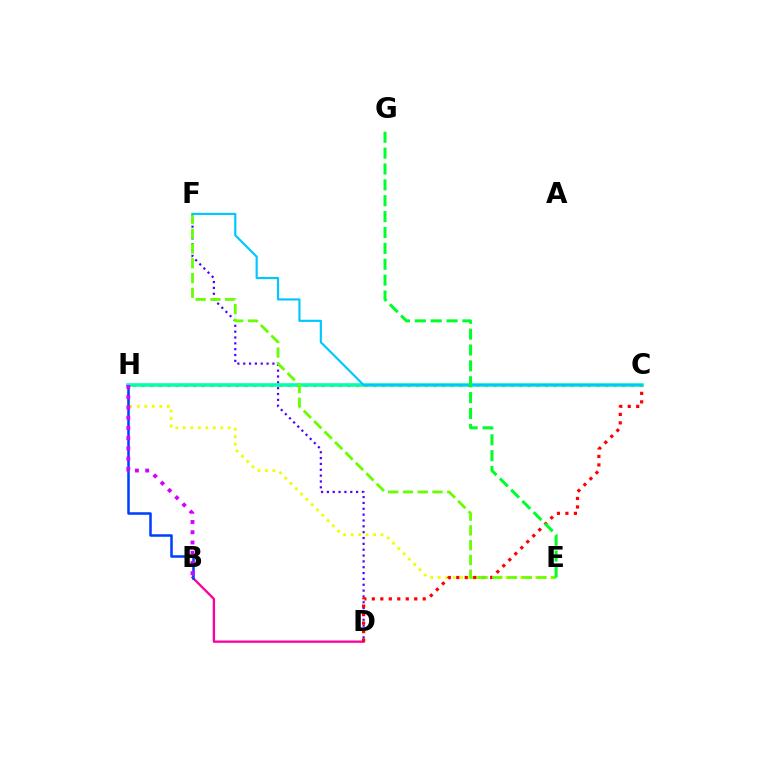{('E', 'H'): [{'color': '#eeff00', 'line_style': 'dotted', 'thickness': 2.03}], ('B', 'D'): [{'color': '#ff00a0', 'line_style': 'solid', 'thickness': 1.67}], ('D', 'F'): [{'color': '#4f00ff', 'line_style': 'dotted', 'thickness': 1.59}], ('C', 'H'): [{'color': '#ff8800', 'line_style': 'dotted', 'thickness': 2.33}, {'color': '#00ffaf', 'line_style': 'solid', 'thickness': 2.56}], ('B', 'H'): [{'color': '#003fff', 'line_style': 'solid', 'thickness': 1.82}, {'color': '#d600ff', 'line_style': 'dotted', 'thickness': 2.78}], ('C', 'D'): [{'color': '#ff0000', 'line_style': 'dotted', 'thickness': 2.3}], ('E', 'F'): [{'color': '#66ff00', 'line_style': 'dashed', 'thickness': 2.0}], ('C', 'F'): [{'color': '#00c7ff', 'line_style': 'solid', 'thickness': 1.56}], ('E', 'G'): [{'color': '#00ff27', 'line_style': 'dashed', 'thickness': 2.16}]}